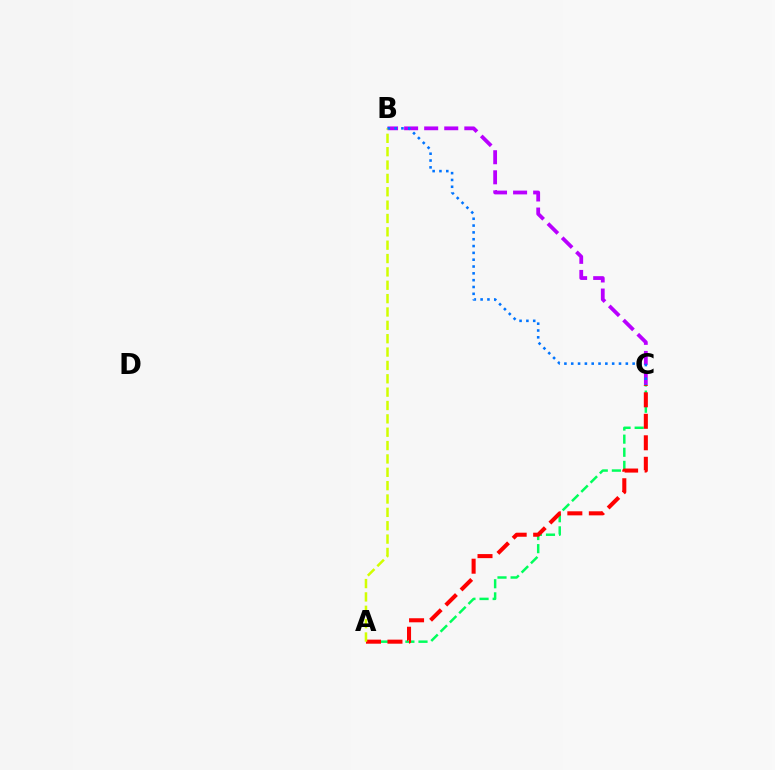{('A', 'C'): [{'color': '#00ff5c', 'line_style': 'dashed', 'thickness': 1.78}, {'color': '#ff0000', 'line_style': 'dashed', 'thickness': 2.92}], ('B', 'C'): [{'color': '#b900ff', 'line_style': 'dashed', 'thickness': 2.73}, {'color': '#0074ff', 'line_style': 'dotted', 'thickness': 1.85}], ('A', 'B'): [{'color': '#d1ff00', 'line_style': 'dashed', 'thickness': 1.81}]}